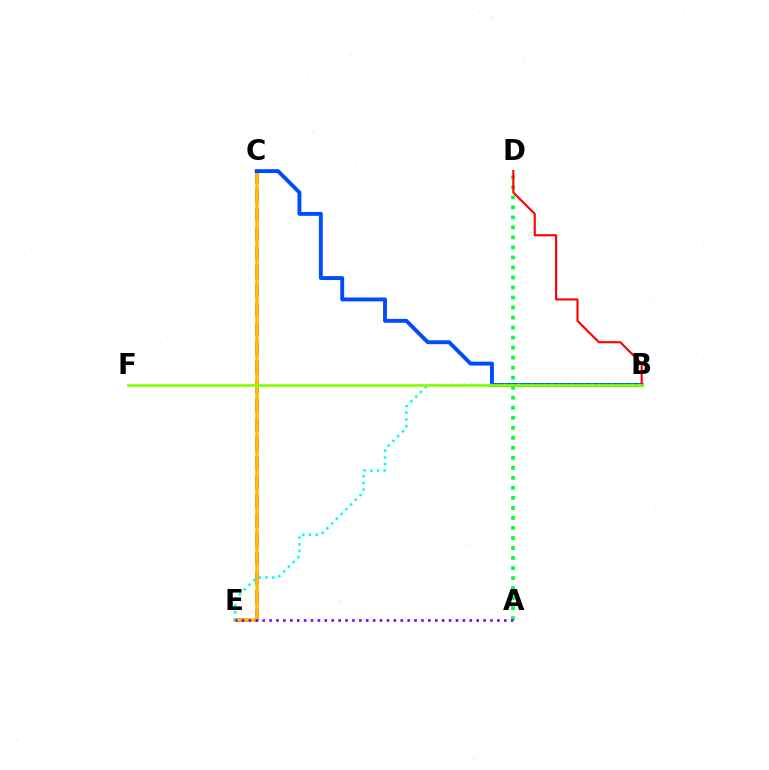{('A', 'D'): [{'color': '#00ff39', 'line_style': 'dotted', 'thickness': 2.72}], ('C', 'E'): [{'color': '#ff00cf', 'line_style': 'dashed', 'thickness': 2.6}, {'color': '#ffbd00', 'line_style': 'solid', 'thickness': 2.55}], ('B', 'C'): [{'color': '#004bff', 'line_style': 'solid', 'thickness': 2.8}], ('B', 'D'): [{'color': '#ff0000', 'line_style': 'solid', 'thickness': 1.54}], ('B', 'E'): [{'color': '#00fff6', 'line_style': 'dotted', 'thickness': 1.82}], ('A', 'E'): [{'color': '#7200ff', 'line_style': 'dotted', 'thickness': 1.88}], ('B', 'F'): [{'color': '#84ff00', 'line_style': 'solid', 'thickness': 1.96}]}